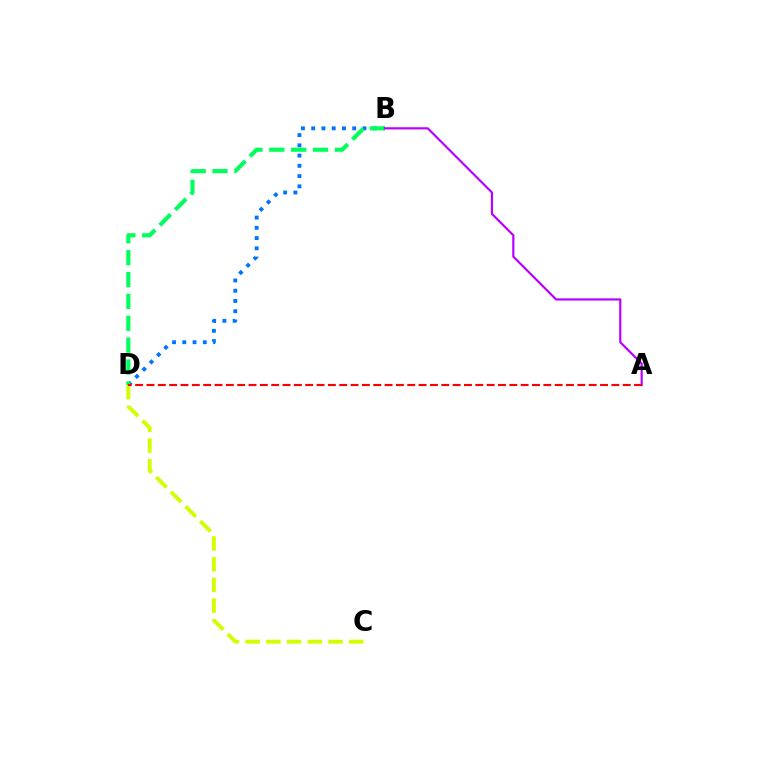{('C', 'D'): [{'color': '#d1ff00', 'line_style': 'dashed', 'thickness': 2.82}], ('B', 'D'): [{'color': '#0074ff', 'line_style': 'dotted', 'thickness': 2.78}, {'color': '#00ff5c', 'line_style': 'dashed', 'thickness': 2.97}], ('A', 'B'): [{'color': '#b900ff', 'line_style': 'solid', 'thickness': 1.57}], ('A', 'D'): [{'color': '#ff0000', 'line_style': 'dashed', 'thickness': 1.54}]}